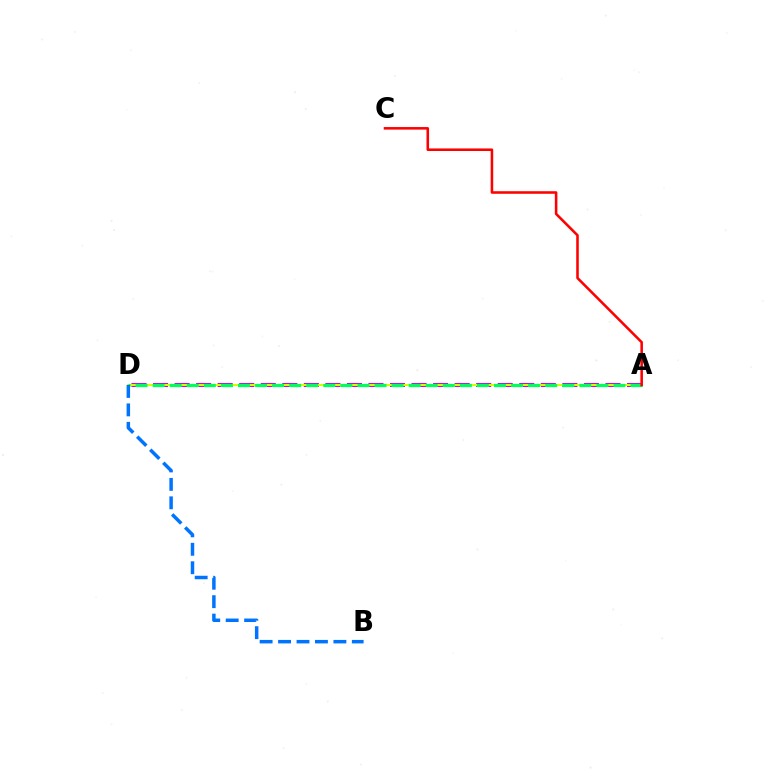{('A', 'D'): [{'color': '#b900ff', 'line_style': 'dashed', 'thickness': 2.93}, {'color': '#d1ff00', 'line_style': 'solid', 'thickness': 1.51}, {'color': '#00ff5c', 'line_style': 'dashed', 'thickness': 2.32}], ('B', 'D'): [{'color': '#0074ff', 'line_style': 'dashed', 'thickness': 2.51}], ('A', 'C'): [{'color': '#ff0000', 'line_style': 'solid', 'thickness': 1.84}]}